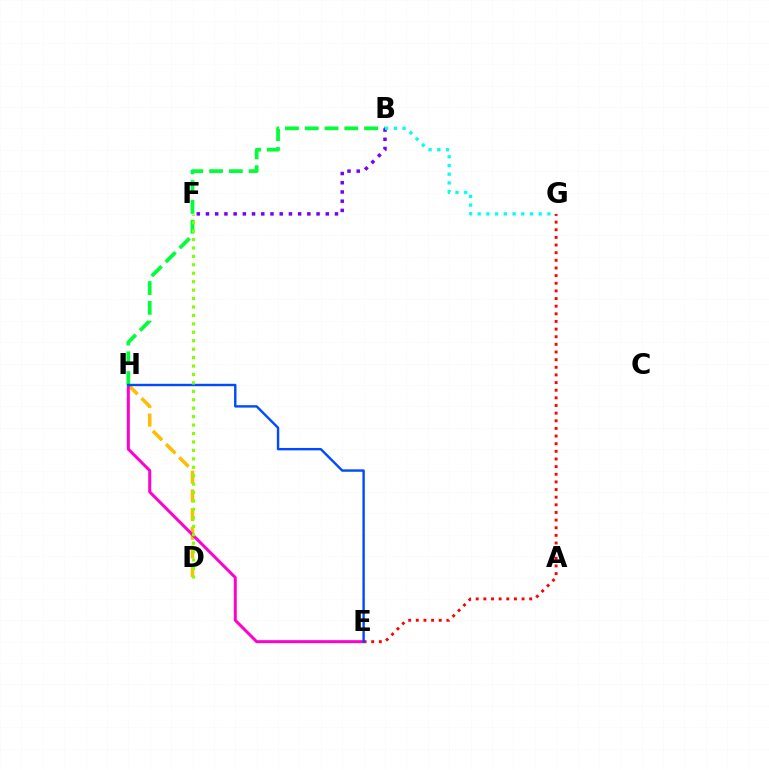{('D', 'H'): [{'color': '#ffbd00', 'line_style': 'dashed', 'thickness': 2.54}], ('E', 'G'): [{'color': '#ff0000', 'line_style': 'dotted', 'thickness': 2.08}], ('E', 'H'): [{'color': '#ff00cf', 'line_style': 'solid', 'thickness': 2.16}, {'color': '#004bff', 'line_style': 'solid', 'thickness': 1.73}], ('B', 'H'): [{'color': '#00ff39', 'line_style': 'dashed', 'thickness': 2.69}], ('B', 'F'): [{'color': '#7200ff', 'line_style': 'dotted', 'thickness': 2.5}], ('B', 'G'): [{'color': '#00fff6', 'line_style': 'dotted', 'thickness': 2.37}], ('D', 'F'): [{'color': '#84ff00', 'line_style': 'dotted', 'thickness': 2.29}]}